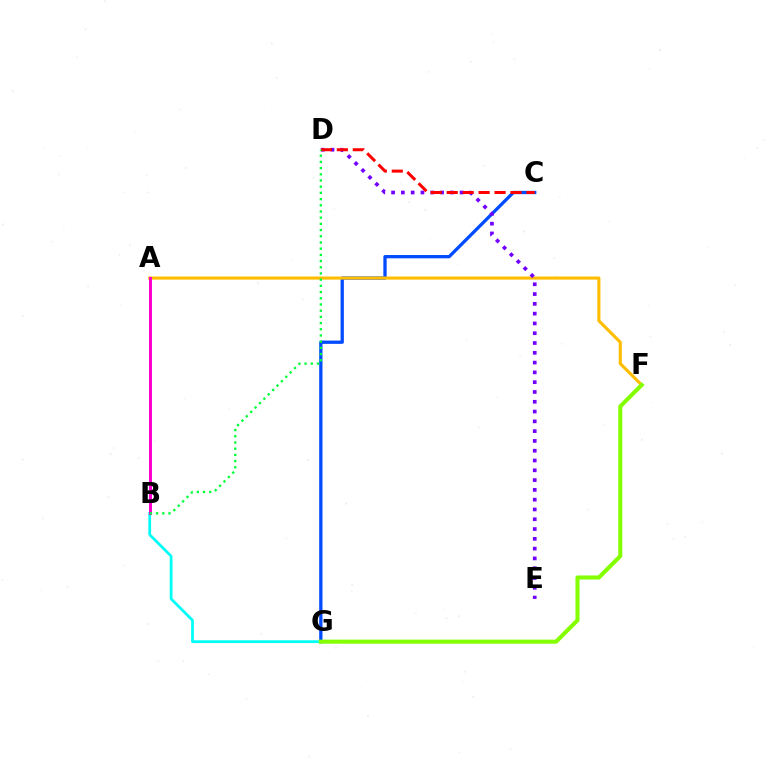{('C', 'G'): [{'color': '#004bff', 'line_style': 'solid', 'thickness': 2.37}], ('A', 'F'): [{'color': '#ffbd00', 'line_style': 'solid', 'thickness': 2.23}], ('B', 'G'): [{'color': '#00fff6', 'line_style': 'solid', 'thickness': 1.99}], ('D', 'E'): [{'color': '#7200ff', 'line_style': 'dotted', 'thickness': 2.66}], ('A', 'B'): [{'color': '#ff00cf', 'line_style': 'solid', 'thickness': 2.15}], ('F', 'G'): [{'color': '#84ff00', 'line_style': 'solid', 'thickness': 2.93}], ('C', 'D'): [{'color': '#ff0000', 'line_style': 'dashed', 'thickness': 2.17}], ('B', 'D'): [{'color': '#00ff39', 'line_style': 'dotted', 'thickness': 1.68}]}